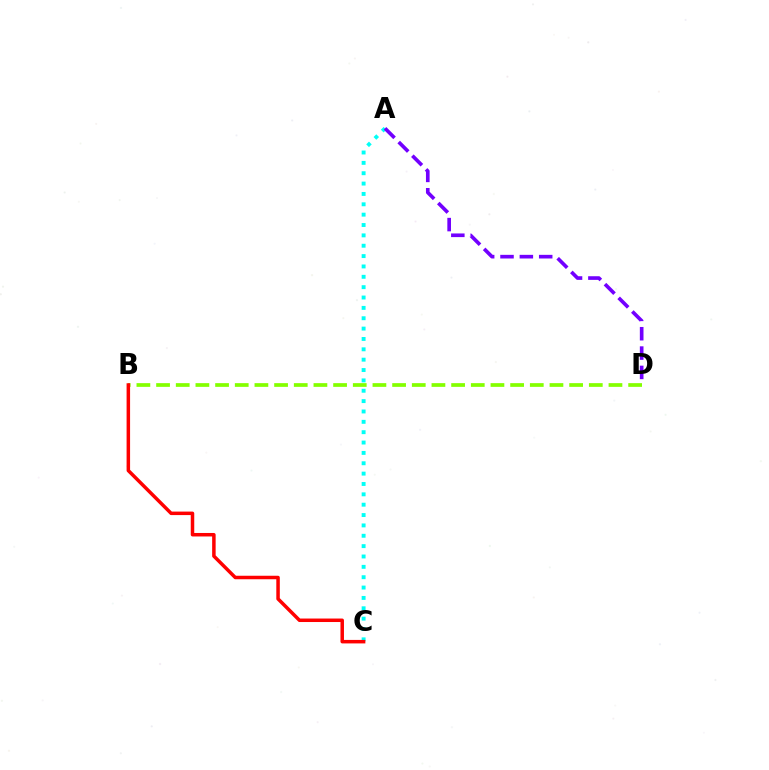{('A', 'C'): [{'color': '#00fff6', 'line_style': 'dotted', 'thickness': 2.81}], ('B', 'D'): [{'color': '#84ff00', 'line_style': 'dashed', 'thickness': 2.67}], ('B', 'C'): [{'color': '#ff0000', 'line_style': 'solid', 'thickness': 2.52}], ('A', 'D'): [{'color': '#7200ff', 'line_style': 'dashed', 'thickness': 2.63}]}